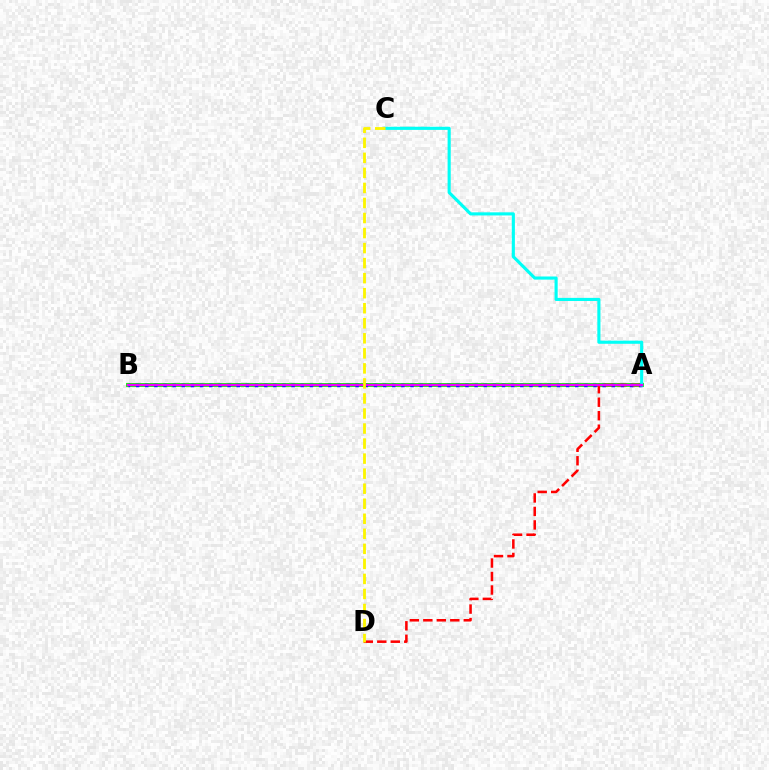{('A', 'B'): [{'color': '#08ff00', 'line_style': 'solid', 'thickness': 2.82}, {'color': '#0010ff', 'line_style': 'dotted', 'thickness': 2.49}, {'color': '#ee00ff', 'line_style': 'solid', 'thickness': 1.68}], ('A', 'C'): [{'color': '#00fff6', 'line_style': 'solid', 'thickness': 2.25}], ('A', 'D'): [{'color': '#ff0000', 'line_style': 'dashed', 'thickness': 1.83}], ('C', 'D'): [{'color': '#fcf500', 'line_style': 'dashed', 'thickness': 2.04}]}